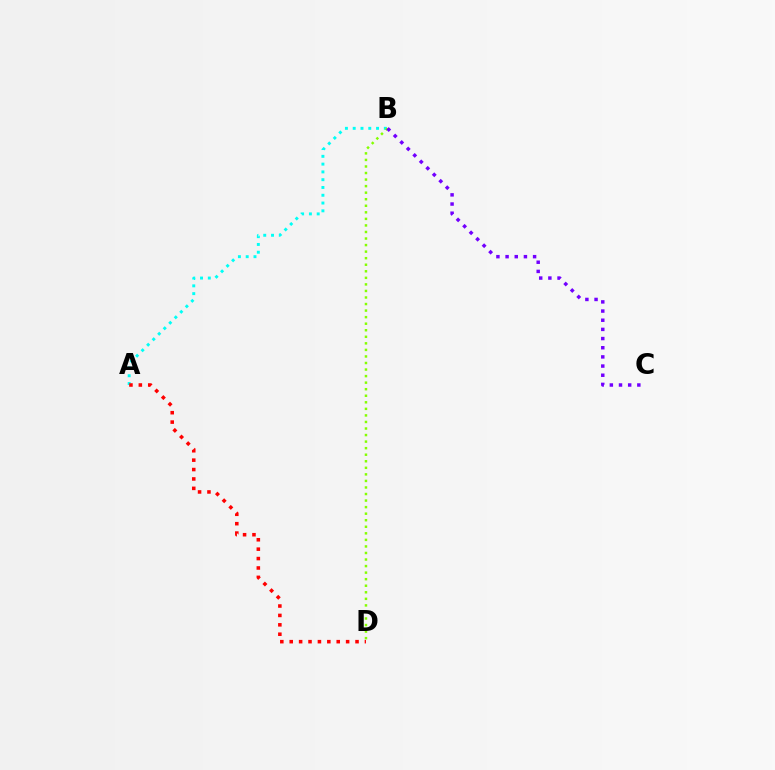{('A', 'B'): [{'color': '#00fff6', 'line_style': 'dotted', 'thickness': 2.12}], ('A', 'D'): [{'color': '#ff0000', 'line_style': 'dotted', 'thickness': 2.55}], ('B', 'D'): [{'color': '#84ff00', 'line_style': 'dotted', 'thickness': 1.78}], ('B', 'C'): [{'color': '#7200ff', 'line_style': 'dotted', 'thickness': 2.49}]}